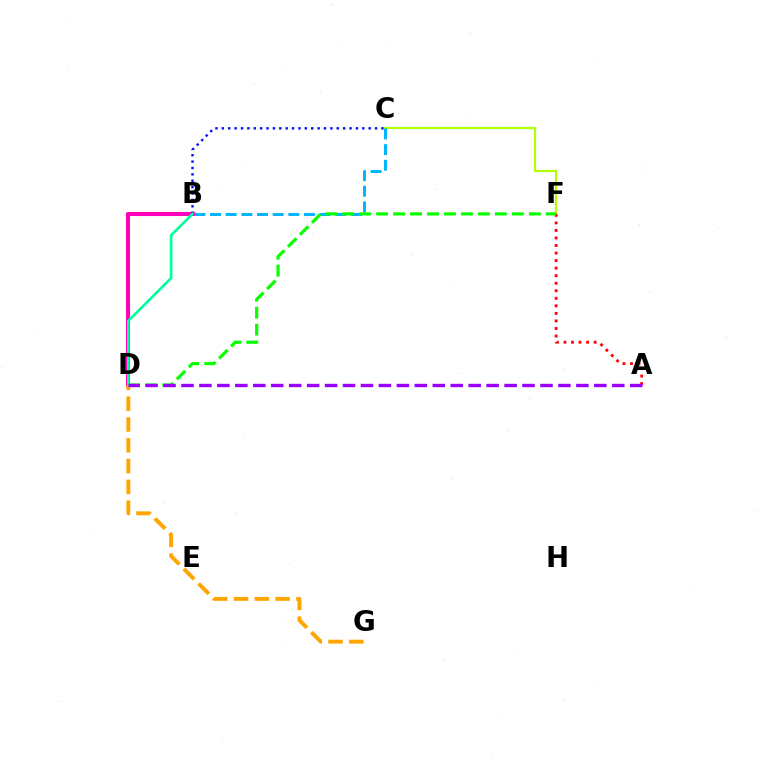{('C', 'F'): [{'color': '#b3ff00', 'line_style': 'solid', 'thickness': 1.58}], ('A', 'F'): [{'color': '#ff0000', 'line_style': 'dotted', 'thickness': 2.05}], ('B', 'C'): [{'color': '#00b5ff', 'line_style': 'dashed', 'thickness': 2.13}, {'color': '#0010ff', 'line_style': 'dotted', 'thickness': 1.73}], ('B', 'D'): [{'color': '#ff00bd', 'line_style': 'solid', 'thickness': 2.93}, {'color': '#00ff9d', 'line_style': 'solid', 'thickness': 1.92}], ('D', 'F'): [{'color': '#08ff00', 'line_style': 'dashed', 'thickness': 2.3}], ('D', 'G'): [{'color': '#ffa500', 'line_style': 'dashed', 'thickness': 2.82}], ('A', 'D'): [{'color': '#9b00ff', 'line_style': 'dashed', 'thickness': 2.44}]}